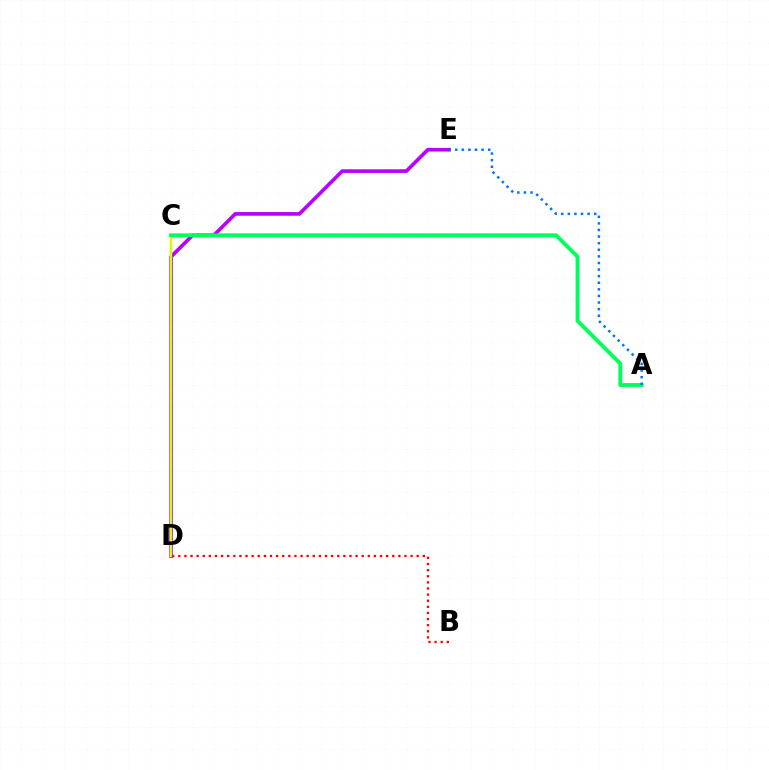{('D', 'E'): [{'color': '#b900ff', 'line_style': 'solid', 'thickness': 2.63}], ('C', 'D'): [{'color': '#d1ff00', 'line_style': 'solid', 'thickness': 1.75}], ('A', 'C'): [{'color': '#00ff5c', 'line_style': 'solid', 'thickness': 2.78}], ('B', 'D'): [{'color': '#ff0000', 'line_style': 'dotted', 'thickness': 1.66}], ('A', 'E'): [{'color': '#0074ff', 'line_style': 'dotted', 'thickness': 1.79}]}